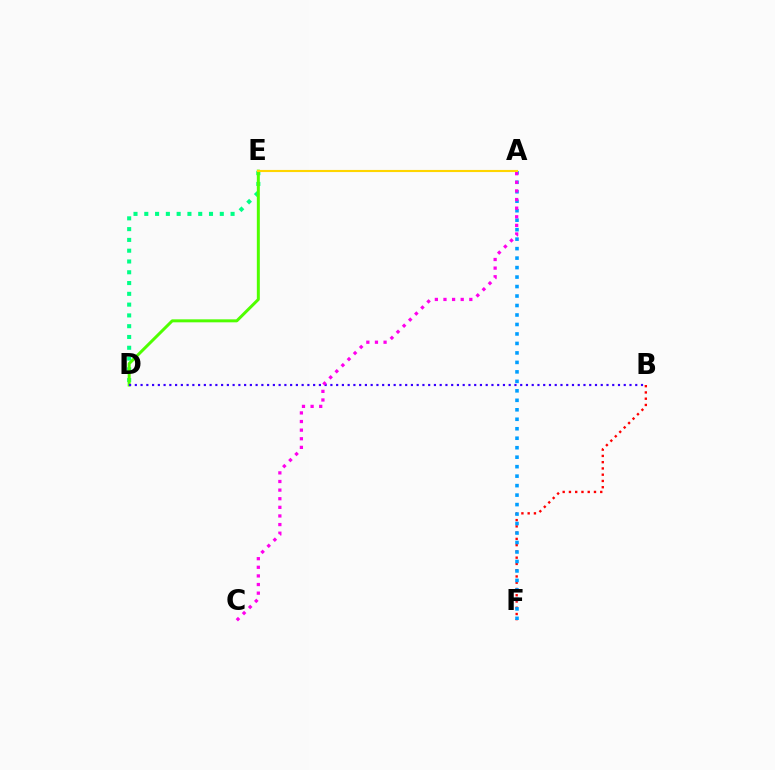{('B', 'F'): [{'color': '#ff0000', 'line_style': 'dotted', 'thickness': 1.7}], ('D', 'E'): [{'color': '#00ff86', 'line_style': 'dotted', 'thickness': 2.93}, {'color': '#4fff00', 'line_style': 'solid', 'thickness': 2.15}], ('A', 'F'): [{'color': '#009eff', 'line_style': 'dotted', 'thickness': 2.58}], ('A', 'E'): [{'color': '#ffd500', 'line_style': 'solid', 'thickness': 1.52}], ('B', 'D'): [{'color': '#3700ff', 'line_style': 'dotted', 'thickness': 1.56}], ('A', 'C'): [{'color': '#ff00ed', 'line_style': 'dotted', 'thickness': 2.34}]}